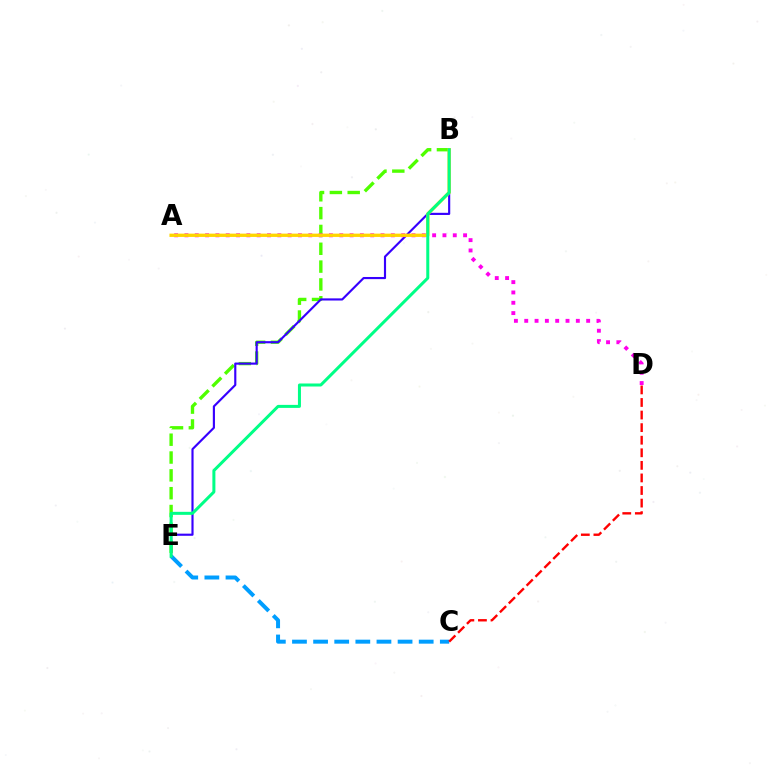{('B', 'E'): [{'color': '#4fff00', 'line_style': 'dashed', 'thickness': 2.42}, {'color': '#3700ff', 'line_style': 'solid', 'thickness': 1.55}, {'color': '#00ff86', 'line_style': 'solid', 'thickness': 2.17}], ('A', 'D'): [{'color': '#ff00ed', 'line_style': 'dotted', 'thickness': 2.8}], ('A', 'B'): [{'color': '#ffd500', 'line_style': 'solid', 'thickness': 2.38}], ('C', 'E'): [{'color': '#009eff', 'line_style': 'dashed', 'thickness': 2.87}], ('C', 'D'): [{'color': '#ff0000', 'line_style': 'dashed', 'thickness': 1.71}]}